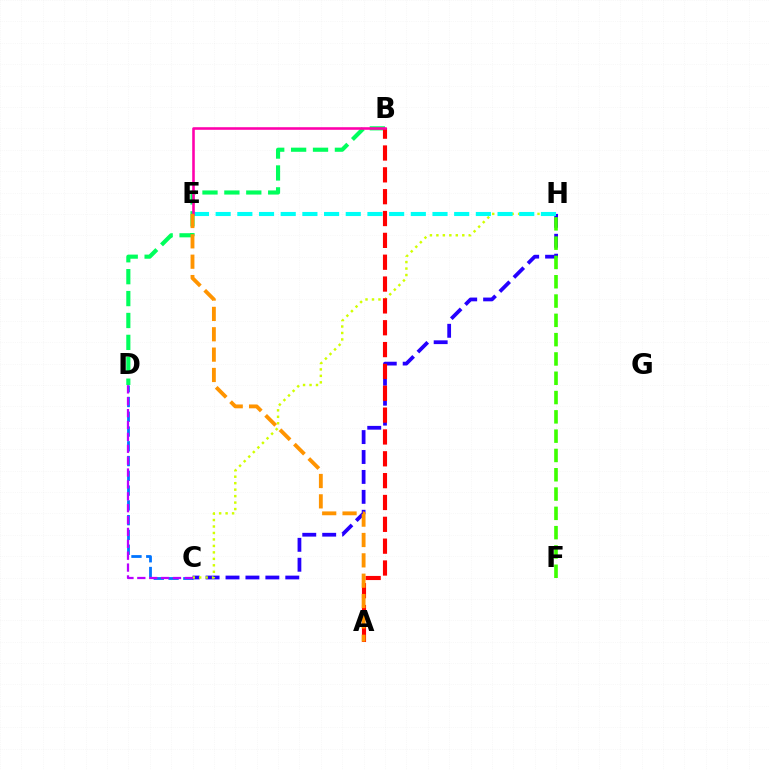{('C', 'D'): [{'color': '#0074ff', 'line_style': 'dashed', 'thickness': 2.01}, {'color': '#b900ff', 'line_style': 'dashed', 'thickness': 1.61}], ('C', 'H'): [{'color': '#2500ff', 'line_style': 'dashed', 'thickness': 2.71}, {'color': '#d1ff00', 'line_style': 'dotted', 'thickness': 1.76}], ('B', 'D'): [{'color': '#00ff5c', 'line_style': 'dashed', 'thickness': 2.98}], ('E', 'H'): [{'color': '#00fff6', 'line_style': 'dashed', 'thickness': 2.95}], ('A', 'B'): [{'color': '#ff0000', 'line_style': 'dashed', 'thickness': 2.97}], ('B', 'E'): [{'color': '#ff00ac', 'line_style': 'solid', 'thickness': 1.86}], ('F', 'H'): [{'color': '#3dff00', 'line_style': 'dashed', 'thickness': 2.62}], ('A', 'E'): [{'color': '#ff9400', 'line_style': 'dashed', 'thickness': 2.77}]}